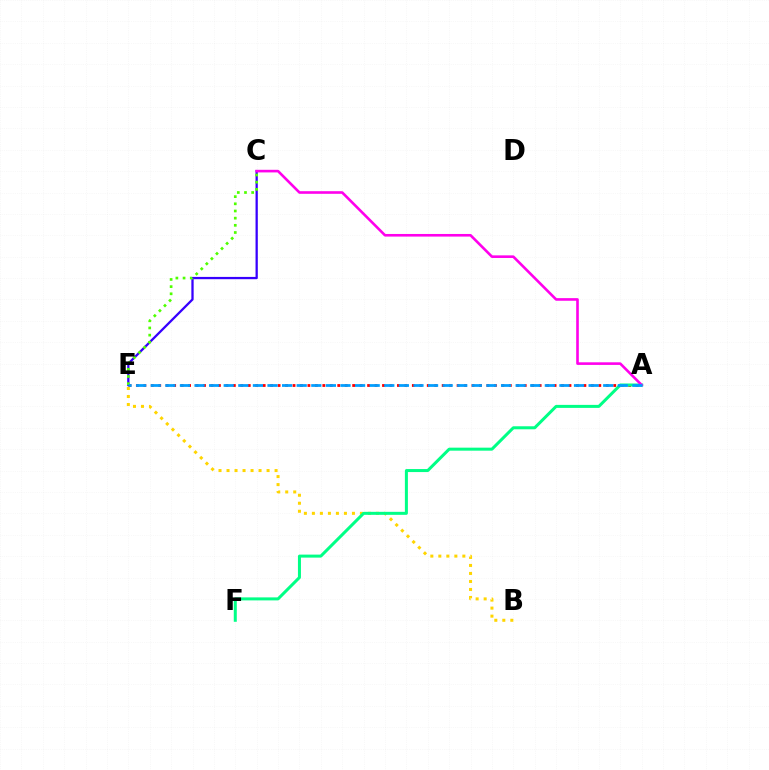{('A', 'E'): [{'color': '#ff0000', 'line_style': 'dotted', 'thickness': 2.03}, {'color': '#009eff', 'line_style': 'dashed', 'thickness': 1.98}], ('B', 'E'): [{'color': '#ffd500', 'line_style': 'dotted', 'thickness': 2.18}], ('C', 'E'): [{'color': '#3700ff', 'line_style': 'solid', 'thickness': 1.64}, {'color': '#4fff00', 'line_style': 'dotted', 'thickness': 1.95}], ('A', 'F'): [{'color': '#00ff86', 'line_style': 'solid', 'thickness': 2.17}], ('A', 'C'): [{'color': '#ff00ed', 'line_style': 'solid', 'thickness': 1.88}]}